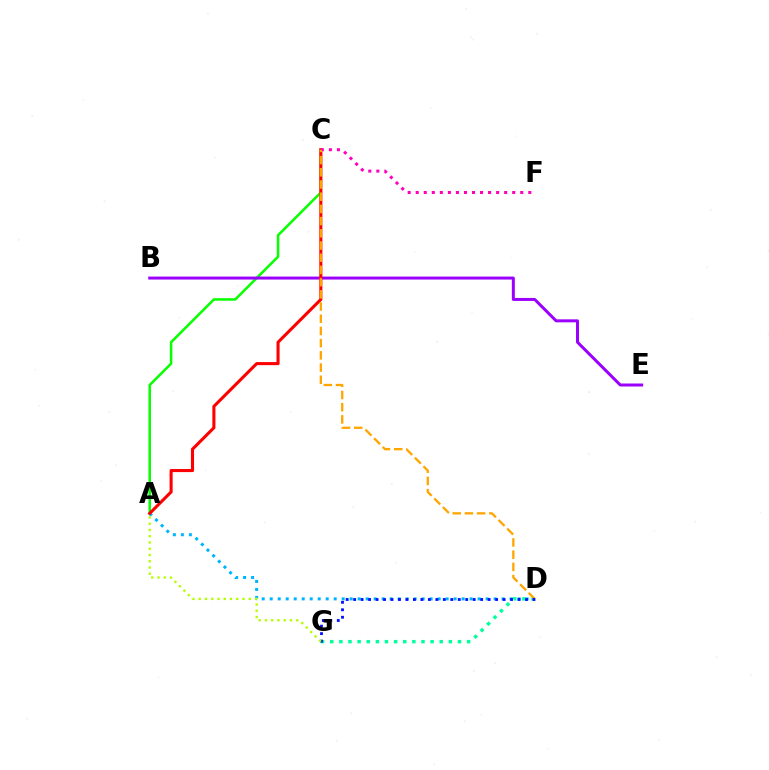{('A', 'C'): [{'color': '#08ff00', 'line_style': 'solid', 'thickness': 1.82}, {'color': '#ff0000', 'line_style': 'solid', 'thickness': 2.21}], ('B', 'E'): [{'color': '#9b00ff', 'line_style': 'solid', 'thickness': 2.15}], ('A', 'D'): [{'color': '#00b5ff', 'line_style': 'dotted', 'thickness': 2.17}], ('C', 'F'): [{'color': '#ff00bd', 'line_style': 'dotted', 'thickness': 2.18}], ('D', 'G'): [{'color': '#00ff9d', 'line_style': 'dotted', 'thickness': 2.48}, {'color': '#0010ff', 'line_style': 'dotted', 'thickness': 2.03}], ('C', 'D'): [{'color': '#ffa500', 'line_style': 'dashed', 'thickness': 1.66}], ('A', 'G'): [{'color': '#b3ff00', 'line_style': 'dotted', 'thickness': 1.7}]}